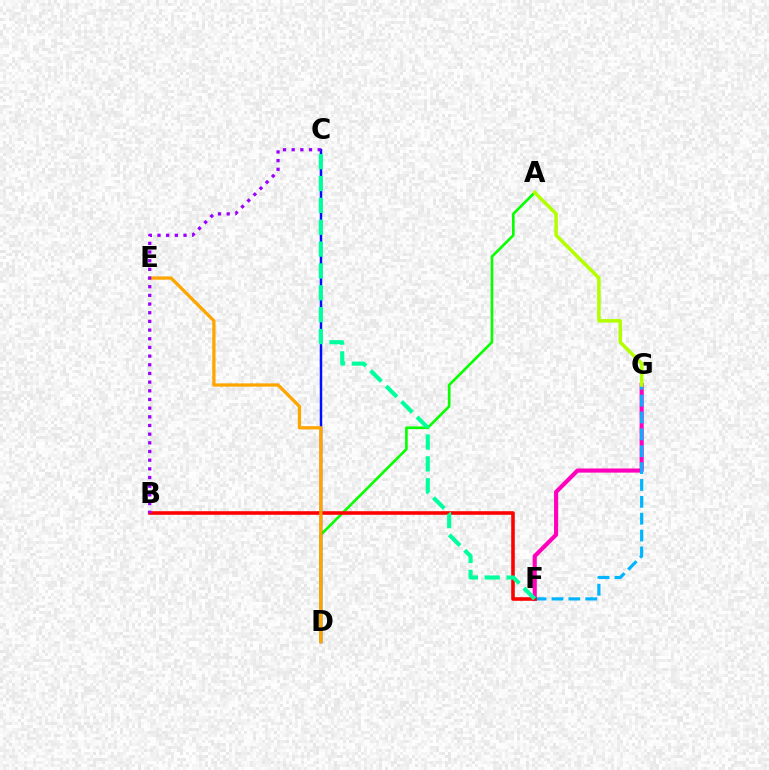{('F', 'G'): [{'color': '#ff00bd', 'line_style': 'solid', 'thickness': 2.97}, {'color': '#00b5ff', 'line_style': 'dashed', 'thickness': 2.29}], ('A', 'D'): [{'color': '#08ff00', 'line_style': 'solid', 'thickness': 1.9}], ('C', 'D'): [{'color': '#0010ff', 'line_style': 'solid', 'thickness': 1.78}], ('B', 'F'): [{'color': '#ff0000', 'line_style': 'solid', 'thickness': 2.57}], ('C', 'F'): [{'color': '#00ff9d', 'line_style': 'dashed', 'thickness': 2.97}], ('D', 'E'): [{'color': '#ffa500', 'line_style': 'solid', 'thickness': 2.35}], ('B', 'C'): [{'color': '#9b00ff', 'line_style': 'dotted', 'thickness': 2.36}], ('A', 'G'): [{'color': '#b3ff00', 'line_style': 'solid', 'thickness': 2.53}]}